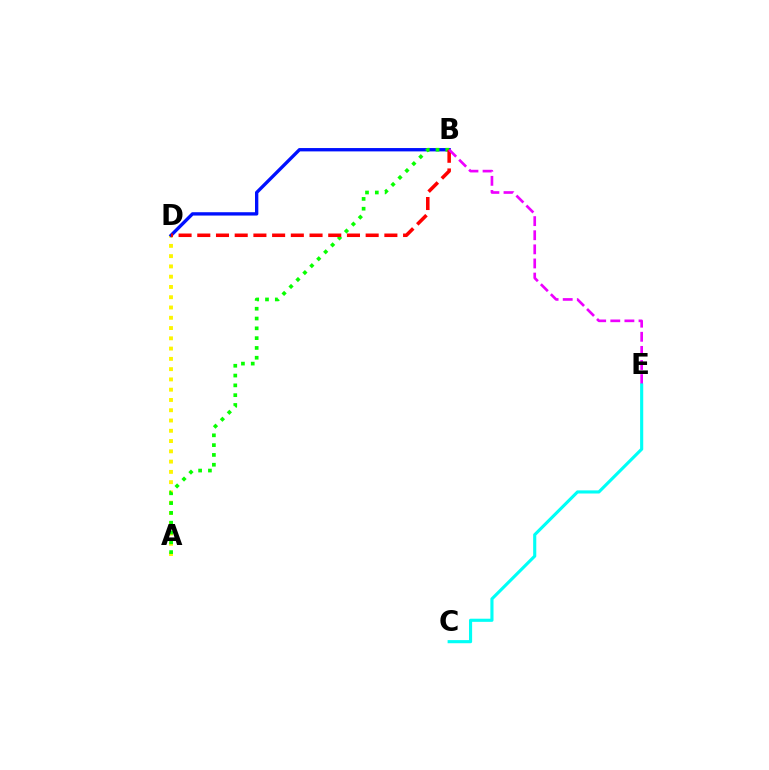{('A', 'D'): [{'color': '#fcf500', 'line_style': 'dotted', 'thickness': 2.79}], ('B', 'D'): [{'color': '#0010ff', 'line_style': 'solid', 'thickness': 2.41}, {'color': '#ff0000', 'line_style': 'dashed', 'thickness': 2.54}], ('A', 'B'): [{'color': '#08ff00', 'line_style': 'dotted', 'thickness': 2.66}], ('B', 'E'): [{'color': '#ee00ff', 'line_style': 'dashed', 'thickness': 1.92}], ('C', 'E'): [{'color': '#00fff6', 'line_style': 'solid', 'thickness': 2.25}]}